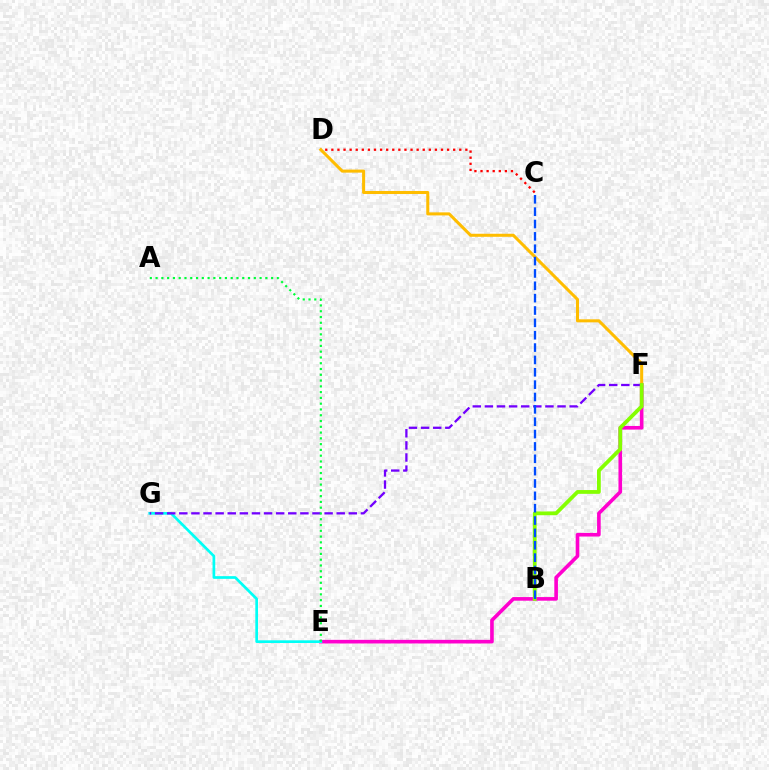{('E', 'F'): [{'color': '#ff00cf', 'line_style': 'solid', 'thickness': 2.61}], ('C', 'D'): [{'color': '#ff0000', 'line_style': 'dotted', 'thickness': 1.65}], ('D', 'F'): [{'color': '#ffbd00', 'line_style': 'solid', 'thickness': 2.19}], ('E', 'G'): [{'color': '#00fff6', 'line_style': 'solid', 'thickness': 1.94}], ('F', 'G'): [{'color': '#7200ff', 'line_style': 'dashed', 'thickness': 1.64}], ('A', 'E'): [{'color': '#00ff39', 'line_style': 'dotted', 'thickness': 1.57}], ('B', 'F'): [{'color': '#84ff00', 'line_style': 'solid', 'thickness': 2.72}], ('B', 'C'): [{'color': '#004bff', 'line_style': 'dashed', 'thickness': 1.68}]}